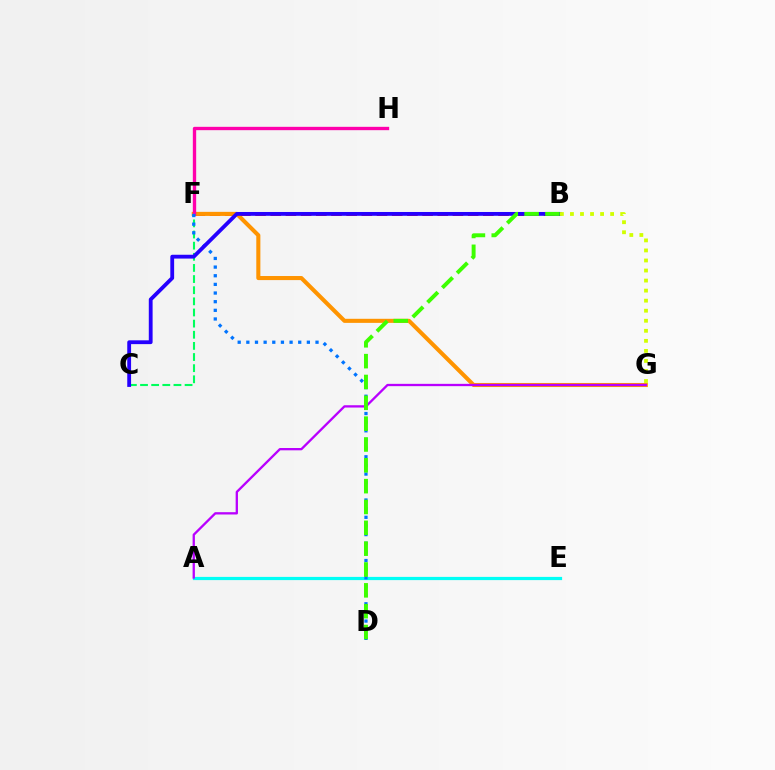{('A', 'E'): [{'color': '#00fff6', 'line_style': 'solid', 'thickness': 2.31}], ('B', 'F'): [{'color': '#ff0000', 'line_style': 'dashed', 'thickness': 2.06}], ('F', 'G'): [{'color': '#ff9400', 'line_style': 'solid', 'thickness': 2.93}], ('F', 'H'): [{'color': '#ff00ac', 'line_style': 'solid', 'thickness': 2.41}], ('C', 'F'): [{'color': '#00ff5c', 'line_style': 'dashed', 'thickness': 1.51}], ('D', 'F'): [{'color': '#0074ff', 'line_style': 'dotted', 'thickness': 2.35}], ('A', 'G'): [{'color': '#b900ff', 'line_style': 'solid', 'thickness': 1.66}], ('B', 'C'): [{'color': '#2500ff', 'line_style': 'solid', 'thickness': 2.75}], ('B', 'D'): [{'color': '#3dff00', 'line_style': 'dashed', 'thickness': 2.83}], ('B', 'G'): [{'color': '#d1ff00', 'line_style': 'dotted', 'thickness': 2.73}]}